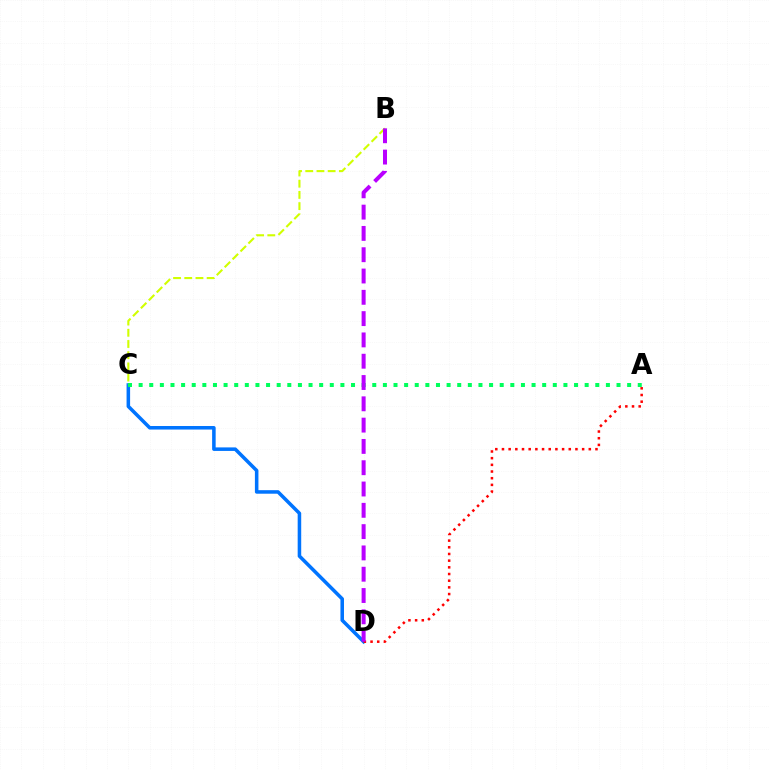{('C', 'D'): [{'color': '#0074ff', 'line_style': 'solid', 'thickness': 2.55}], ('B', 'C'): [{'color': '#d1ff00', 'line_style': 'dashed', 'thickness': 1.52}], ('A', 'C'): [{'color': '#00ff5c', 'line_style': 'dotted', 'thickness': 2.89}], ('A', 'D'): [{'color': '#ff0000', 'line_style': 'dotted', 'thickness': 1.81}], ('B', 'D'): [{'color': '#b900ff', 'line_style': 'dashed', 'thickness': 2.89}]}